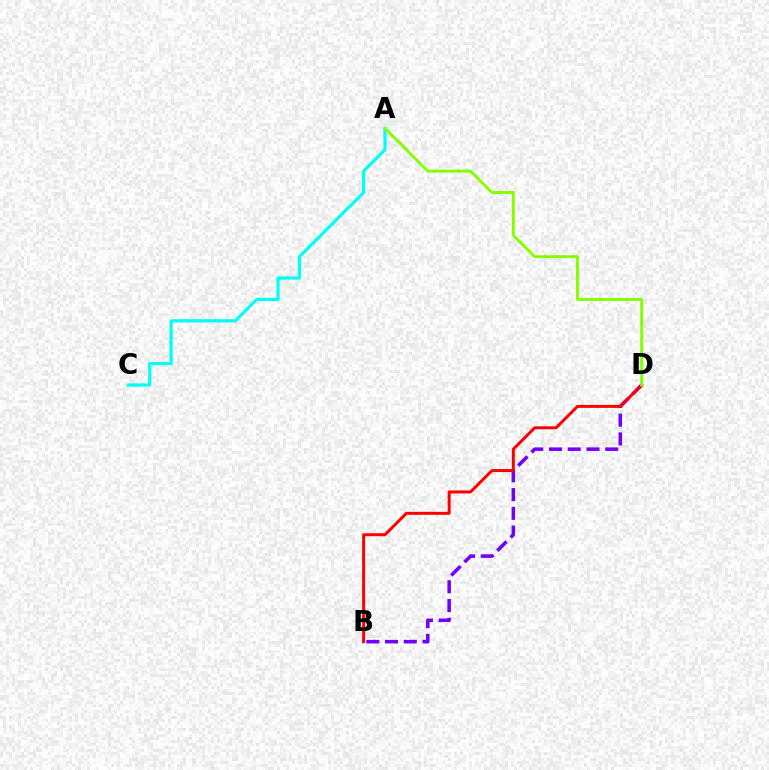{('B', 'D'): [{'color': '#7200ff', 'line_style': 'dashed', 'thickness': 2.55}, {'color': '#ff0000', 'line_style': 'solid', 'thickness': 2.14}], ('A', 'C'): [{'color': '#00fff6', 'line_style': 'solid', 'thickness': 2.31}], ('A', 'D'): [{'color': '#84ff00', 'line_style': 'solid', 'thickness': 2.11}]}